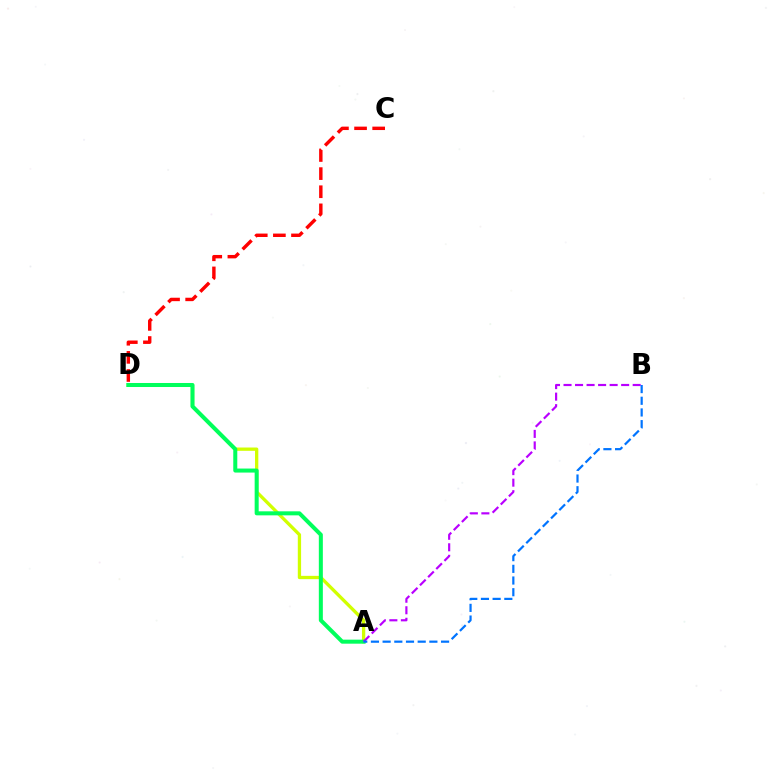{('C', 'D'): [{'color': '#ff0000', 'line_style': 'dashed', 'thickness': 2.46}], ('A', 'D'): [{'color': '#d1ff00', 'line_style': 'solid', 'thickness': 2.37}, {'color': '#00ff5c', 'line_style': 'solid', 'thickness': 2.89}], ('A', 'B'): [{'color': '#b900ff', 'line_style': 'dashed', 'thickness': 1.57}, {'color': '#0074ff', 'line_style': 'dashed', 'thickness': 1.59}]}